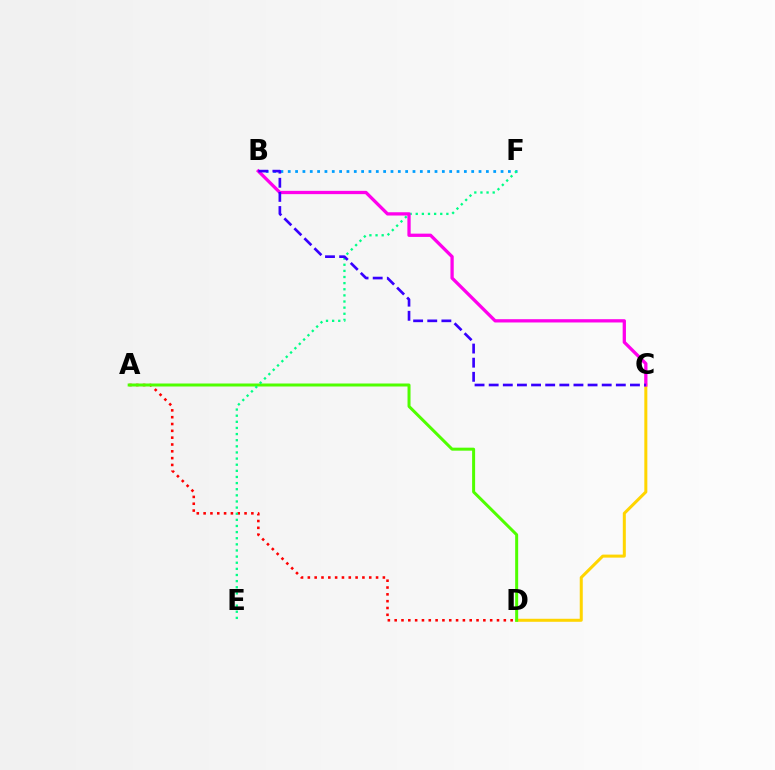{('C', 'D'): [{'color': '#ffd500', 'line_style': 'solid', 'thickness': 2.17}], ('B', 'F'): [{'color': '#009eff', 'line_style': 'dotted', 'thickness': 1.99}], ('A', 'D'): [{'color': '#ff0000', 'line_style': 'dotted', 'thickness': 1.85}, {'color': '#4fff00', 'line_style': 'solid', 'thickness': 2.16}], ('E', 'F'): [{'color': '#00ff86', 'line_style': 'dotted', 'thickness': 1.66}], ('B', 'C'): [{'color': '#ff00ed', 'line_style': 'solid', 'thickness': 2.36}, {'color': '#3700ff', 'line_style': 'dashed', 'thickness': 1.92}]}